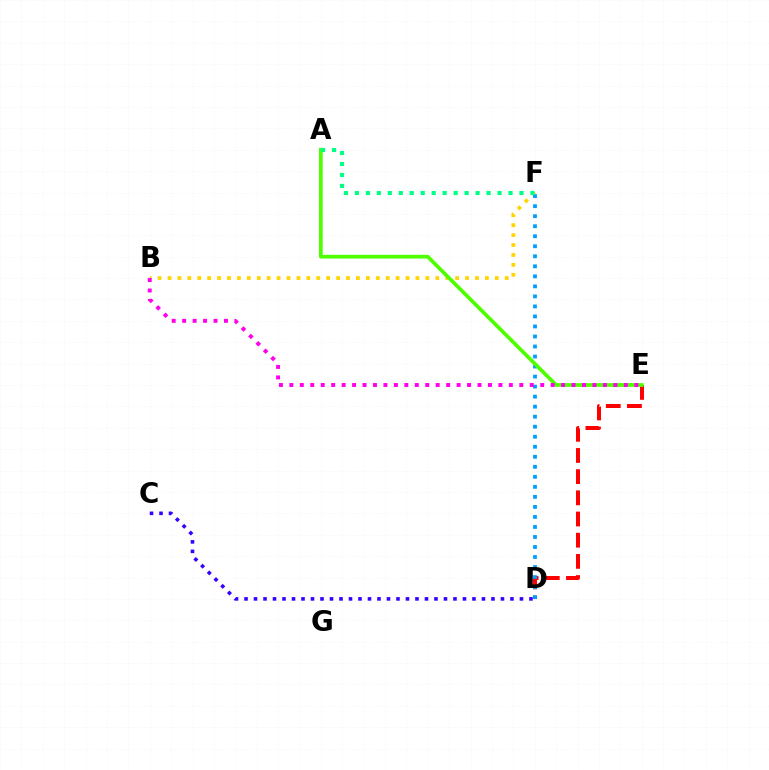{('B', 'F'): [{'color': '#ffd500', 'line_style': 'dotted', 'thickness': 2.69}], ('D', 'E'): [{'color': '#ff0000', 'line_style': 'dashed', 'thickness': 2.88}], ('D', 'F'): [{'color': '#009eff', 'line_style': 'dotted', 'thickness': 2.72}], ('C', 'D'): [{'color': '#3700ff', 'line_style': 'dotted', 'thickness': 2.58}], ('A', 'E'): [{'color': '#4fff00', 'line_style': 'solid', 'thickness': 2.68}], ('B', 'E'): [{'color': '#ff00ed', 'line_style': 'dotted', 'thickness': 2.84}], ('A', 'F'): [{'color': '#00ff86', 'line_style': 'dotted', 'thickness': 2.98}]}